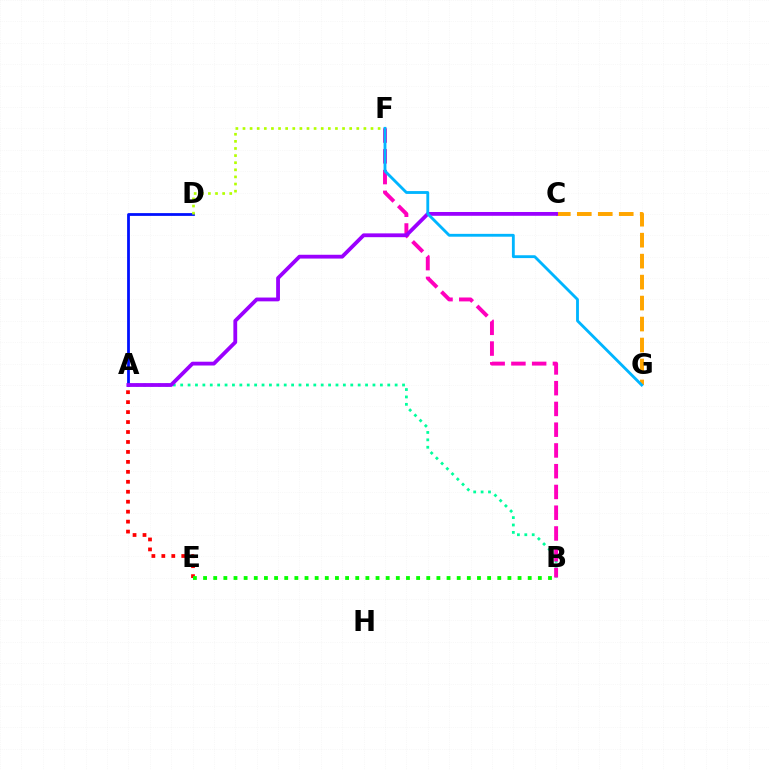{('A', 'B'): [{'color': '#00ff9d', 'line_style': 'dotted', 'thickness': 2.01}], ('C', 'G'): [{'color': '#ffa500', 'line_style': 'dashed', 'thickness': 2.85}], ('A', 'D'): [{'color': '#0010ff', 'line_style': 'solid', 'thickness': 2.0}], ('B', 'F'): [{'color': '#ff00bd', 'line_style': 'dashed', 'thickness': 2.82}], ('A', 'C'): [{'color': '#9b00ff', 'line_style': 'solid', 'thickness': 2.74}], ('D', 'F'): [{'color': '#b3ff00', 'line_style': 'dotted', 'thickness': 1.93}], ('A', 'E'): [{'color': '#ff0000', 'line_style': 'dotted', 'thickness': 2.71}], ('B', 'E'): [{'color': '#08ff00', 'line_style': 'dotted', 'thickness': 2.76}], ('F', 'G'): [{'color': '#00b5ff', 'line_style': 'solid', 'thickness': 2.05}]}